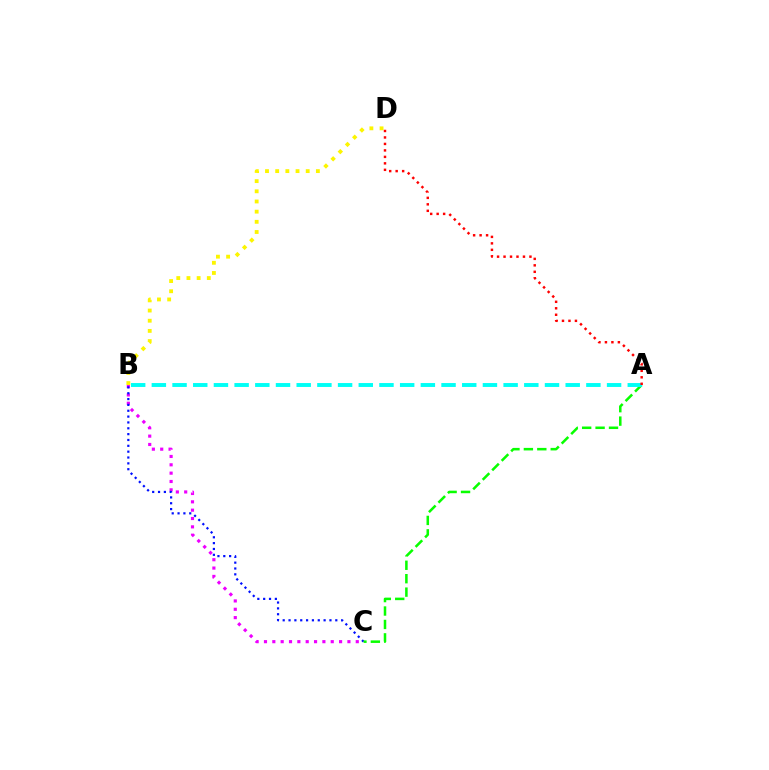{('B', 'C'): [{'color': '#ee00ff', 'line_style': 'dotted', 'thickness': 2.27}, {'color': '#0010ff', 'line_style': 'dotted', 'thickness': 1.59}], ('A', 'C'): [{'color': '#08ff00', 'line_style': 'dashed', 'thickness': 1.82}], ('B', 'D'): [{'color': '#fcf500', 'line_style': 'dotted', 'thickness': 2.76}], ('A', 'B'): [{'color': '#00fff6', 'line_style': 'dashed', 'thickness': 2.81}], ('A', 'D'): [{'color': '#ff0000', 'line_style': 'dotted', 'thickness': 1.76}]}